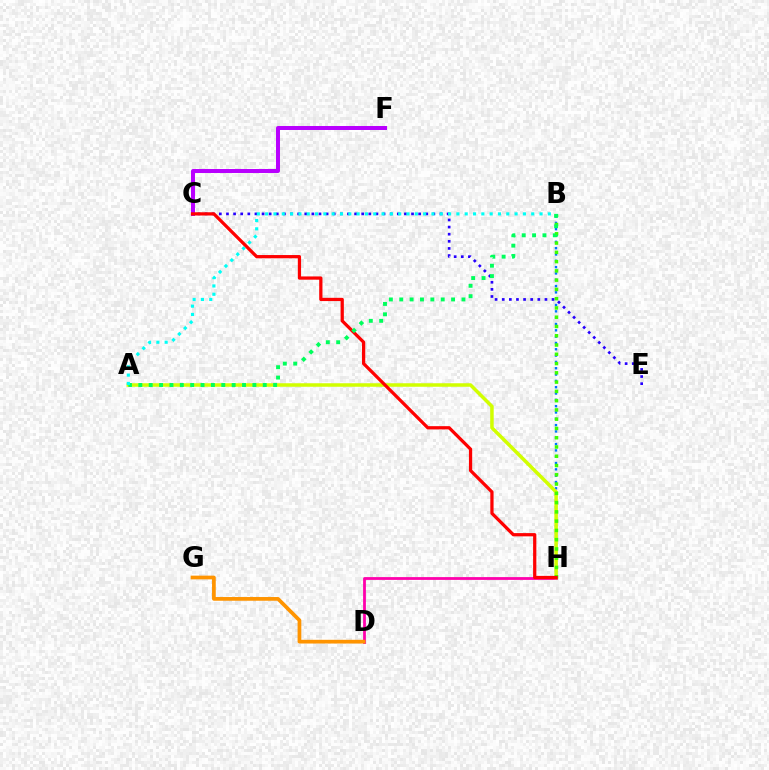{('D', 'H'): [{'color': '#ff00ac', 'line_style': 'solid', 'thickness': 2.01}], ('C', 'E'): [{'color': '#2500ff', 'line_style': 'dotted', 'thickness': 1.93}], ('D', 'G'): [{'color': '#ff9400', 'line_style': 'solid', 'thickness': 2.68}], ('B', 'H'): [{'color': '#0074ff', 'line_style': 'dotted', 'thickness': 1.72}, {'color': '#3dff00', 'line_style': 'dotted', 'thickness': 2.52}], ('A', 'H'): [{'color': '#d1ff00', 'line_style': 'solid', 'thickness': 2.53}], ('C', 'F'): [{'color': '#b900ff', 'line_style': 'solid', 'thickness': 2.86}], ('C', 'H'): [{'color': '#ff0000', 'line_style': 'solid', 'thickness': 2.34}], ('A', 'B'): [{'color': '#00ff5c', 'line_style': 'dotted', 'thickness': 2.82}, {'color': '#00fff6', 'line_style': 'dotted', 'thickness': 2.26}]}